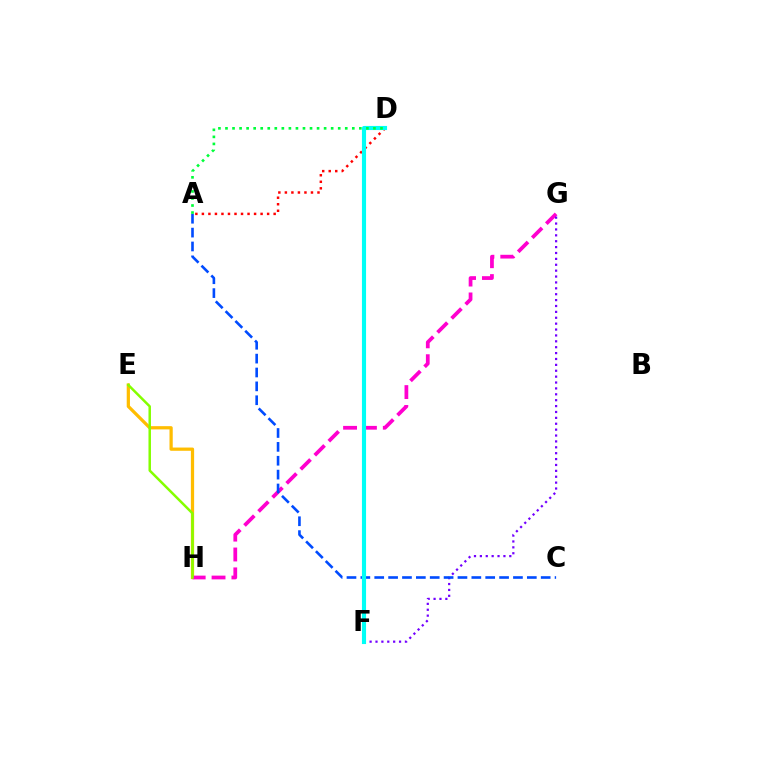{('E', 'H'): [{'color': '#ffbd00', 'line_style': 'solid', 'thickness': 2.33}, {'color': '#84ff00', 'line_style': 'solid', 'thickness': 1.79}], ('G', 'H'): [{'color': '#ff00cf', 'line_style': 'dashed', 'thickness': 2.7}], ('F', 'G'): [{'color': '#7200ff', 'line_style': 'dotted', 'thickness': 1.6}], ('A', 'C'): [{'color': '#004bff', 'line_style': 'dashed', 'thickness': 1.88}], ('A', 'D'): [{'color': '#ff0000', 'line_style': 'dotted', 'thickness': 1.77}, {'color': '#00ff39', 'line_style': 'dotted', 'thickness': 1.91}], ('D', 'F'): [{'color': '#00fff6', 'line_style': 'solid', 'thickness': 2.97}]}